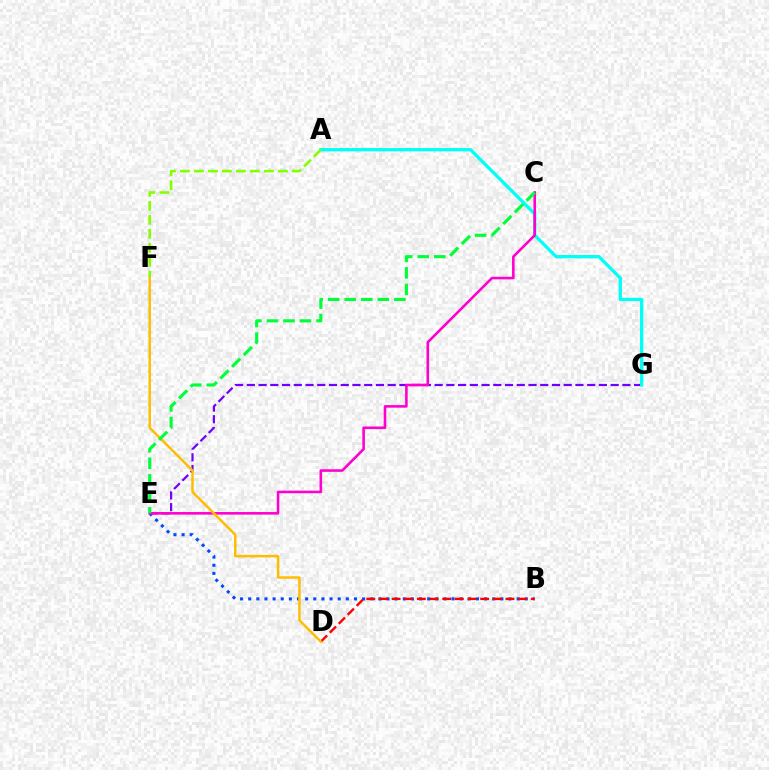{('E', 'G'): [{'color': '#7200ff', 'line_style': 'dashed', 'thickness': 1.59}], ('B', 'E'): [{'color': '#004bff', 'line_style': 'dotted', 'thickness': 2.21}], ('A', 'G'): [{'color': '#00fff6', 'line_style': 'solid', 'thickness': 2.38}], ('B', 'D'): [{'color': '#ff0000', 'line_style': 'dashed', 'thickness': 1.72}], ('A', 'F'): [{'color': '#84ff00', 'line_style': 'dashed', 'thickness': 1.9}], ('C', 'E'): [{'color': '#ff00cf', 'line_style': 'solid', 'thickness': 1.86}, {'color': '#00ff39', 'line_style': 'dashed', 'thickness': 2.25}], ('D', 'F'): [{'color': '#ffbd00', 'line_style': 'solid', 'thickness': 1.78}]}